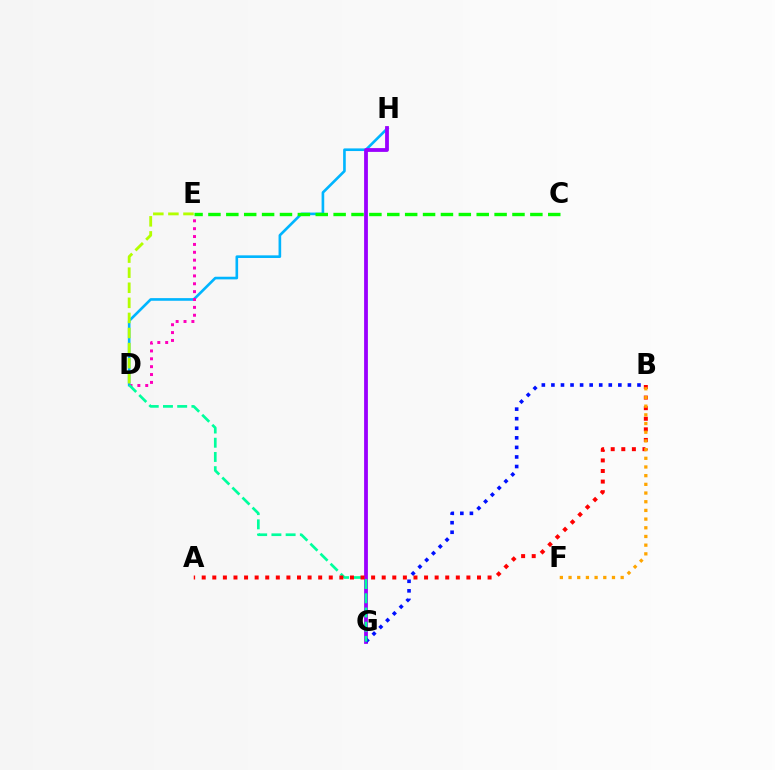{('D', 'H'): [{'color': '#00b5ff', 'line_style': 'solid', 'thickness': 1.9}], ('C', 'E'): [{'color': '#08ff00', 'line_style': 'dashed', 'thickness': 2.43}], ('G', 'H'): [{'color': '#9b00ff', 'line_style': 'solid', 'thickness': 2.74}], ('B', 'G'): [{'color': '#0010ff', 'line_style': 'dotted', 'thickness': 2.6}], ('D', 'E'): [{'color': '#ff00bd', 'line_style': 'dotted', 'thickness': 2.14}, {'color': '#b3ff00', 'line_style': 'dashed', 'thickness': 2.05}], ('D', 'G'): [{'color': '#00ff9d', 'line_style': 'dashed', 'thickness': 1.93}], ('A', 'B'): [{'color': '#ff0000', 'line_style': 'dotted', 'thickness': 2.88}], ('B', 'F'): [{'color': '#ffa500', 'line_style': 'dotted', 'thickness': 2.36}]}